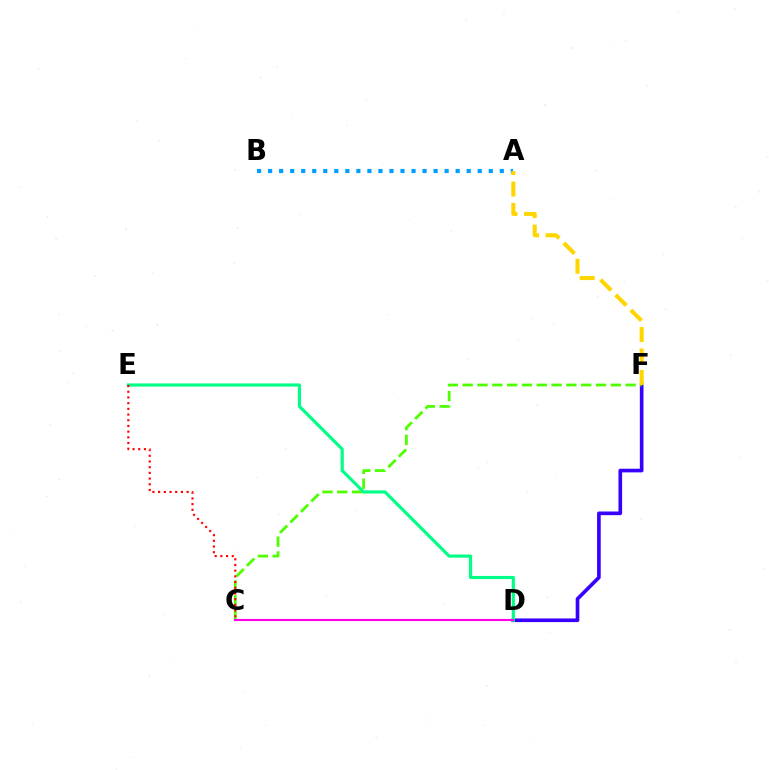{('D', 'F'): [{'color': '#3700ff', 'line_style': 'solid', 'thickness': 2.63}], ('C', 'F'): [{'color': '#4fff00', 'line_style': 'dashed', 'thickness': 2.01}], ('D', 'E'): [{'color': '#00ff86', 'line_style': 'solid', 'thickness': 2.26}], ('C', 'E'): [{'color': '#ff0000', 'line_style': 'dotted', 'thickness': 1.55}], ('A', 'B'): [{'color': '#009eff', 'line_style': 'dotted', 'thickness': 3.0}], ('A', 'F'): [{'color': '#ffd500', 'line_style': 'dashed', 'thickness': 2.92}], ('C', 'D'): [{'color': '#ff00ed', 'line_style': 'solid', 'thickness': 1.53}]}